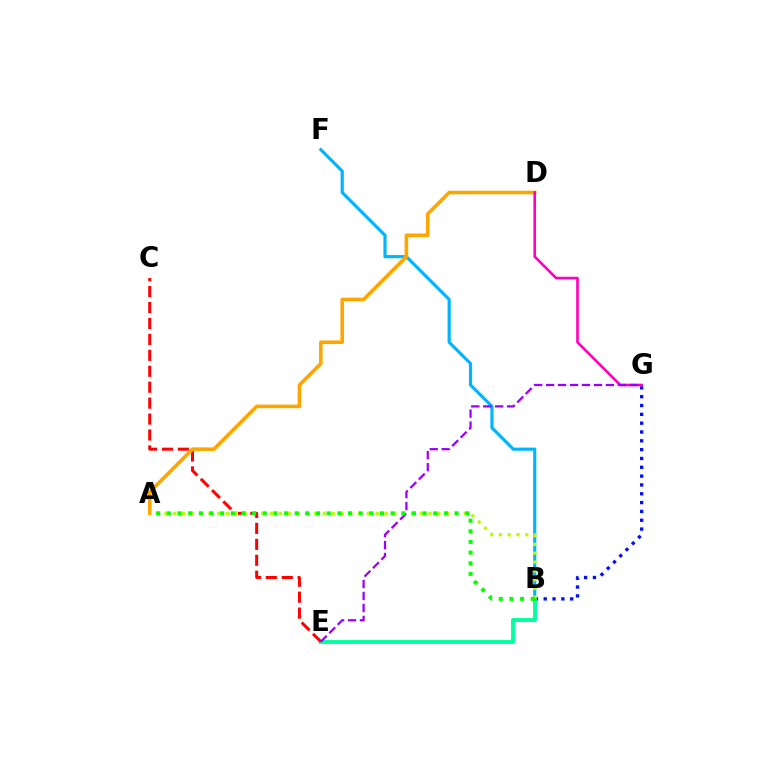{('B', 'G'): [{'color': '#0010ff', 'line_style': 'dotted', 'thickness': 2.4}], ('B', 'E'): [{'color': '#00ff9d', 'line_style': 'solid', 'thickness': 2.8}], ('C', 'E'): [{'color': '#ff0000', 'line_style': 'dashed', 'thickness': 2.16}], ('B', 'F'): [{'color': '#00b5ff', 'line_style': 'solid', 'thickness': 2.28}], ('A', 'D'): [{'color': '#ffa500', 'line_style': 'solid', 'thickness': 2.58}], ('D', 'G'): [{'color': '#ff00bd', 'line_style': 'solid', 'thickness': 1.88}], ('A', 'B'): [{'color': '#b3ff00', 'line_style': 'dotted', 'thickness': 2.39}, {'color': '#08ff00', 'line_style': 'dotted', 'thickness': 2.9}], ('E', 'G'): [{'color': '#9b00ff', 'line_style': 'dashed', 'thickness': 1.62}]}